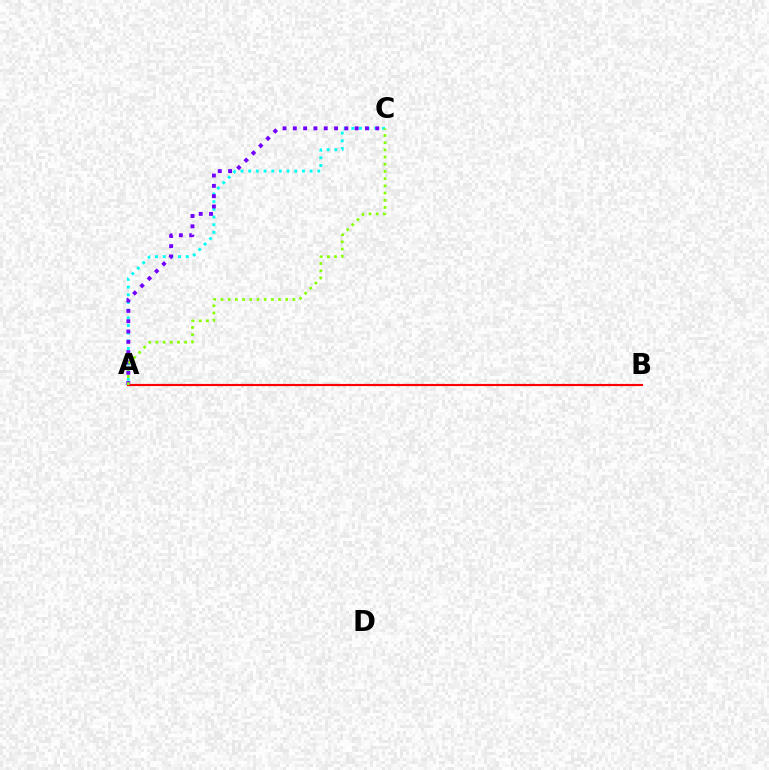{('A', 'C'): [{'color': '#00fff6', 'line_style': 'dotted', 'thickness': 2.09}, {'color': '#7200ff', 'line_style': 'dotted', 'thickness': 2.8}, {'color': '#84ff00', 'line_style': 'dotted', 'thickness': 1.95}], ('A', 'B'): [{'color': '#ff0000', 'line_style': 'solid', 'thickness': 1.56}]}